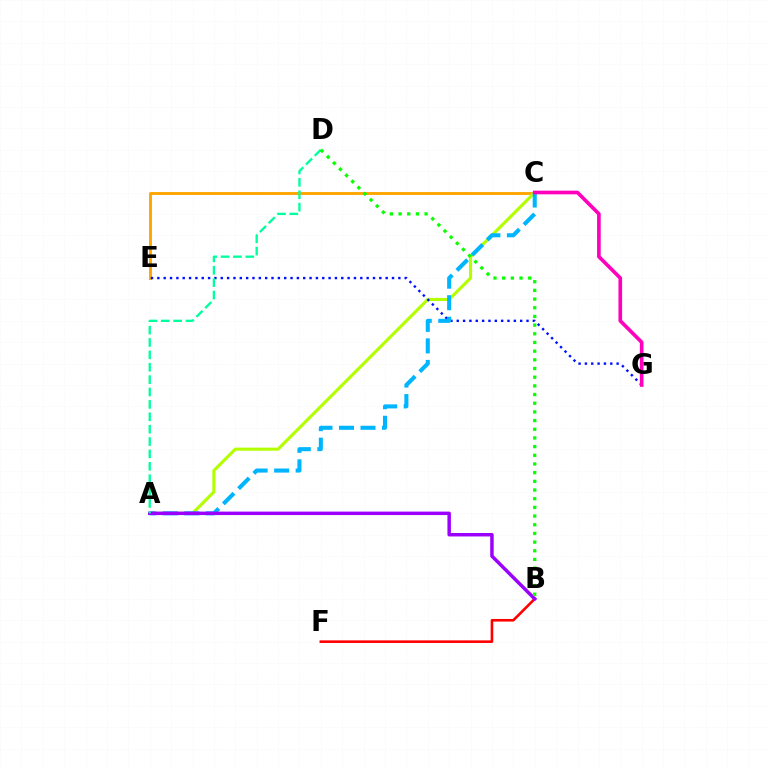{('C', 'E'): [{'color': '#ffa500', 'line_style': 'solid', 'thickness': 2.08}], ('A', 'C'): [{'color': '#b3ff00', 'line_style': 'solid', 'thickness': 2.24}, {'color': '#00b5ff', 'line_style': 'dashed', 'thickness': 2.92}], ('E', 'G'): [{'color': '#0010ff', 'line_style': 'dotted', 'thickness': 1.72}], ('B', 'F'): [{'color': '#ff0000', 'line_style': 'solid', 'thickness': 1.88}], ('C', 'G'): [{'color': '#ff00bd', 'line_style': 'solid', 'thickness': 2.63}], ('A', 'B'): [{'color': '#9b00ff', 'line_style': 'solid', 'thickness': 2.49}], ('A', 'D'): [{'color': '#00ff9d', 'line_style': 'dashed', 'thickness': 1.68}], ('B', 'D'): [{'color': '#08ff00', 'line_style': 'dotted', 'thickness': 2.36}]}